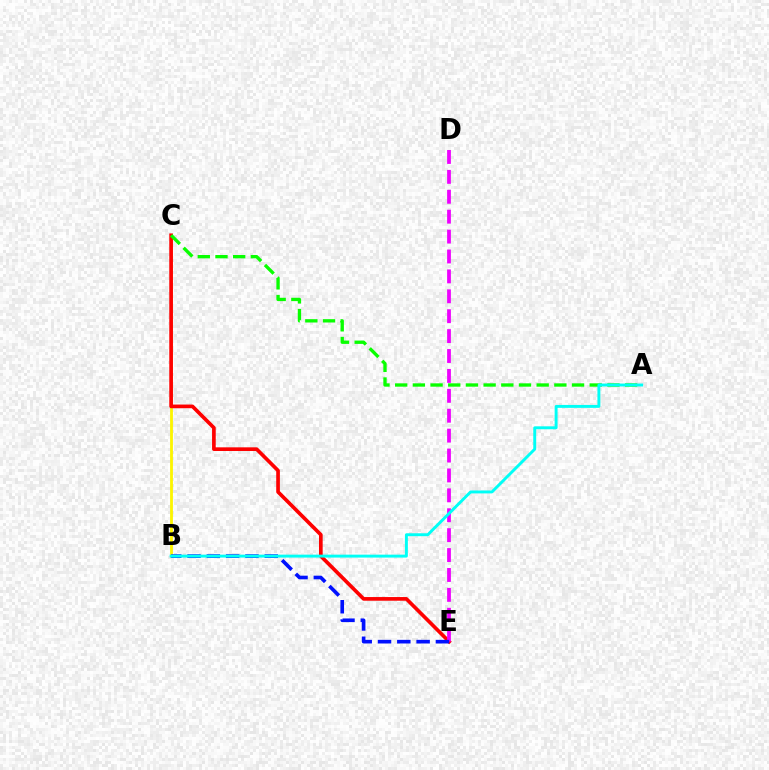{('B', 'C'): [{'color': '#fcf500', 'line_style': 'solid', 'thickness': 2.02}], ('C', 'E'): [{'color': '#ff0000', 'line_style': 'solid', 'thickness': 2.64}], ('A', 'C'): [{'color': '#08ff00', 'line_style': 'dashed', 'thickness': 2.4}], ('D', 'E'): [{'color': '#ee00ff', 'line_style': 'dashed', 'thickness': 2.7}], ('B', 'E'): [{'color': '#0010ff', 'line_style': 'dashed', 'thickness': 2.62}], ('A', 'B'): [{'color': '#00fff6', 'line_style': 'solid', 'thickness': 2.1}]}